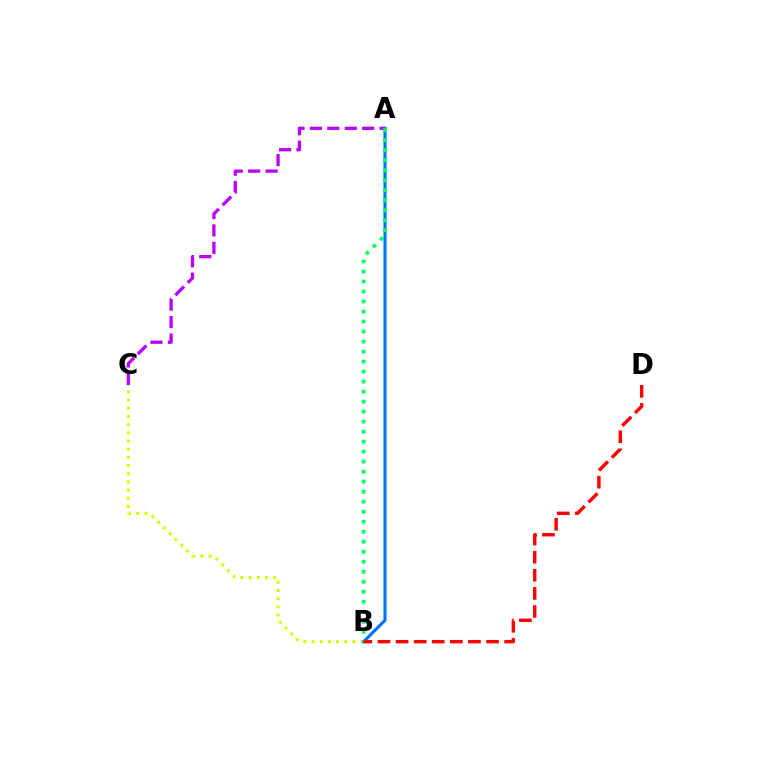{('B', 'C'): [{'color': '#d1ff00', 'line_style': 'dotted', 'thickness': 2.22}], ('A', 'C'): [{'color': '#b900ff', 'line_style': 'dashed', 'thickness': 2.37}], ('A', 'B'): [{'color': '#0074ff', 'line_style': 'solid', 'thickness': 2.24}, {'color': '#00ff5c', 'line_style': 'dotted', 'thickness': 2.72}], ('B', 'D'): [{'color': '#ff0000', 'line_style': 'dashed', 'thickness': 2.46}]}